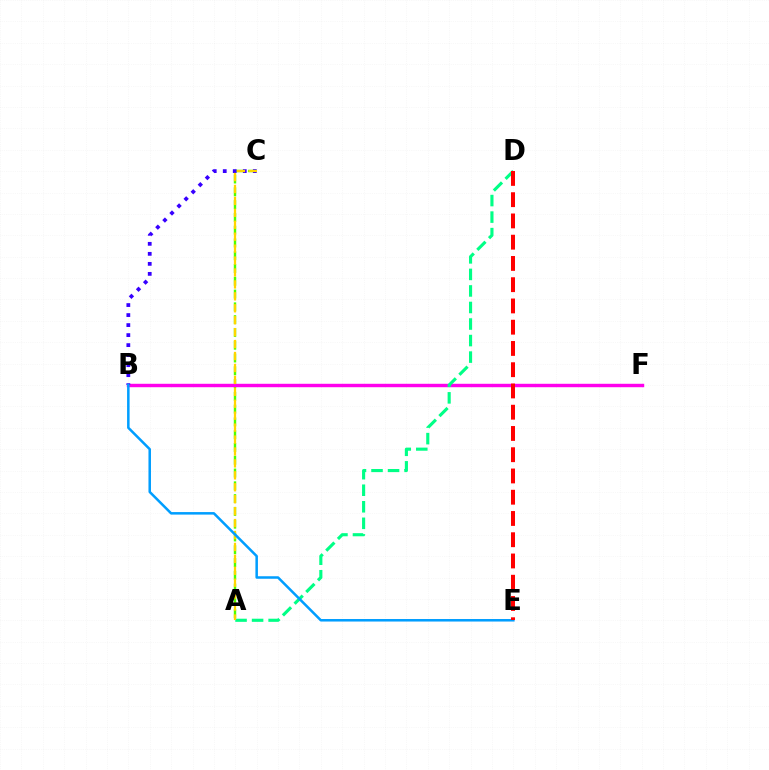{('A', 'C'): [{'color': '#4fff00', 'line_style': 'dashed', 'thickness': 1.74}, {'color': '#ffd500', 'line_style': 'dashed', 'thickness': 1.62}], ('B', 'F'): [{'color': '#ff00ed', 'line_style': 'solid', 'thickness': 2.47}], ('A', 'D'): [{'color': '#00ff86', 'line_style': 'dashed', 'thickness': 2.25}], ('B', 'C'): [{'color': '#3700ff', 'line_style': 'dotted', 'thickness': 2.72}], ('B', 'E'): [{'color': '#009eff', 'line_style': 'solid', 'thickness': 1.81}], ('D', 'E'): [{'color': '#ff0000', 'line_style': 'dashed', 'thickness': 2.89}]}